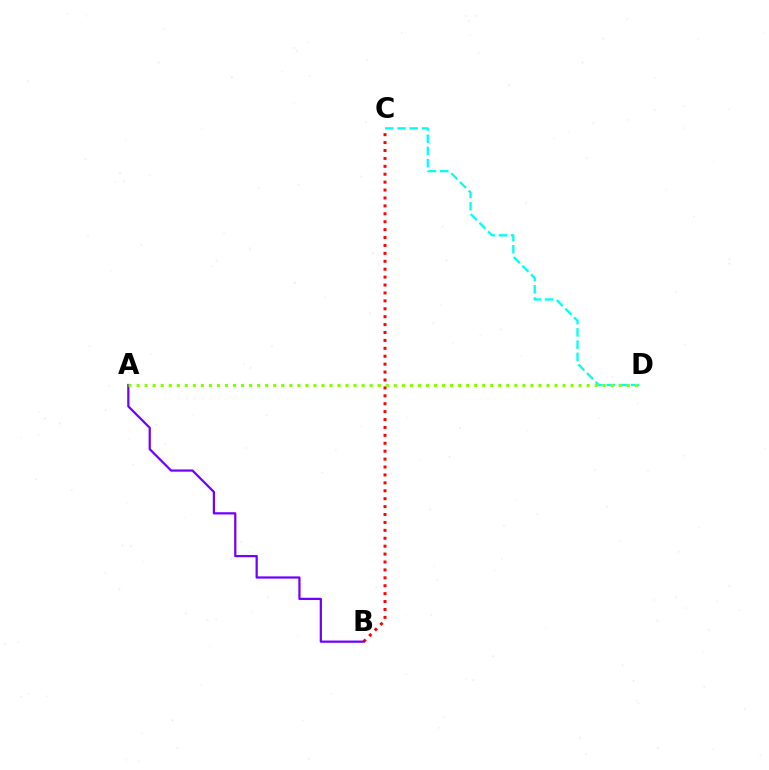{('B', 'C'): [{'color': '#ff0000', 'line_style': 'dotted', 'thickness': 2.15}], ('A', 'B'): [{'color': '#7200ff', 'line_style': 'solid', 'thickness': 1.61}], ('C', 'D'): [{'color': '#00fff6', 'line_style': 'dashed', 'thickness': 1.66}], ('A', 'D'): [{'color': '#84ff00', 'line_style': 'dotted', 'thickness': 2.18}]}